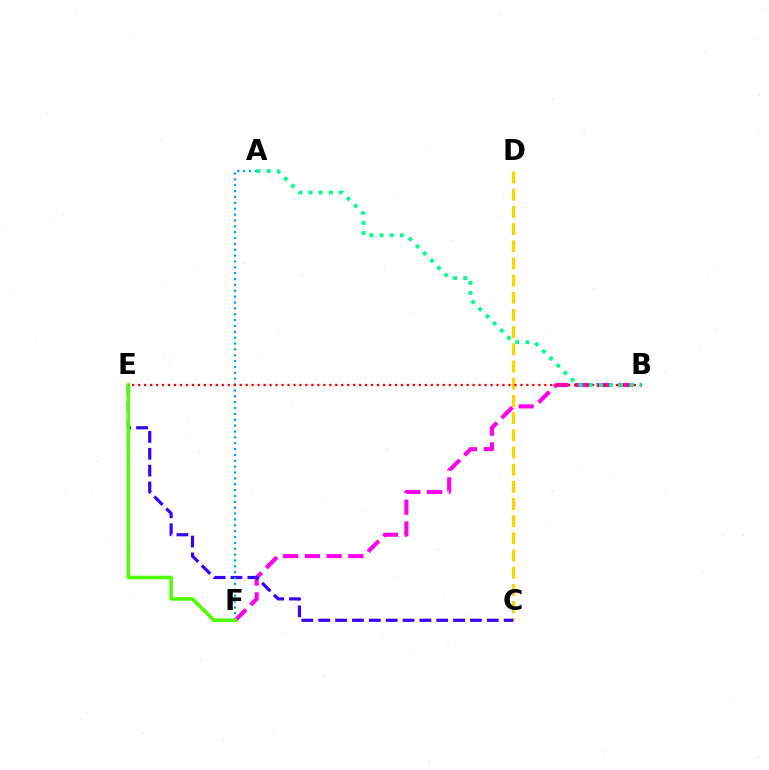{('C', 'D'): [{'color': '#ffd500', 'line_style': 'dashed', 'thickness': 2.33}], ('B', 'F'): [{'color': '#ff00ed', 'line_style': 'dashed', 'thickness': 2.95}], ('C', 'E'): [{'color': '#3700ff', 'line_style': 'dashed', 'thickness': 2.29}], ('A', 'F'): [{'color': '#009eff', 'line_style': 'dotted', 'thickness': 1.59}], ('E', 'F'): [{'color': '#4fff00', 'line_style': 'solid', 'thickness': 2.55}], ('B', 'E'): [{'color': '#ff0000', 'line_style': 'dotted', 'thickness': 1.62}], ('A', 'B'): [{'color': '#00ff86', 'line_style': 'dotted', 'thickness': 2.75}]}